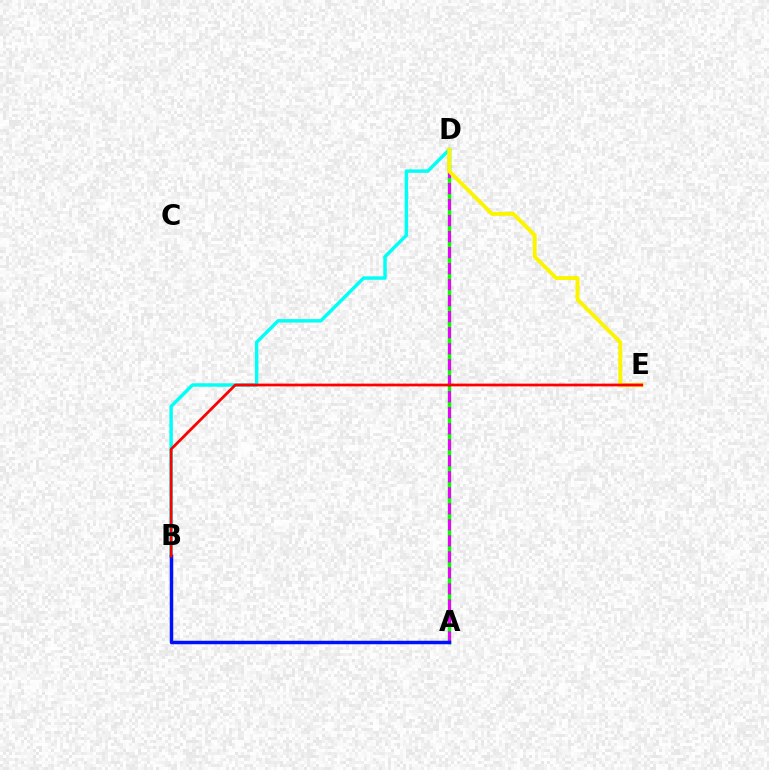{('A', 'D'): [{'color': '#08ff00', 'line_style': 'solid', 'thickness': 2.52}, {'color': '#ee00ff', 'line_style': 'dashed', 'thickness': 2.18}], ('B', 'D'): [{'color': '#00fff6', 'line_style': 'solid', 'thickness': 2.48}], ('D', 'E'): [{'color': '#fcf500', 'line_style': 'solid', 'thickness': 2.83}], ('A', 'B'): [{'color': '#0010ff', 'line_style': 'solid', 'thickness': 2.5}], ('B', 'E'): [{'color': '#ff0000', 'line_style': 'solid', 'thickness': 1.98}]}